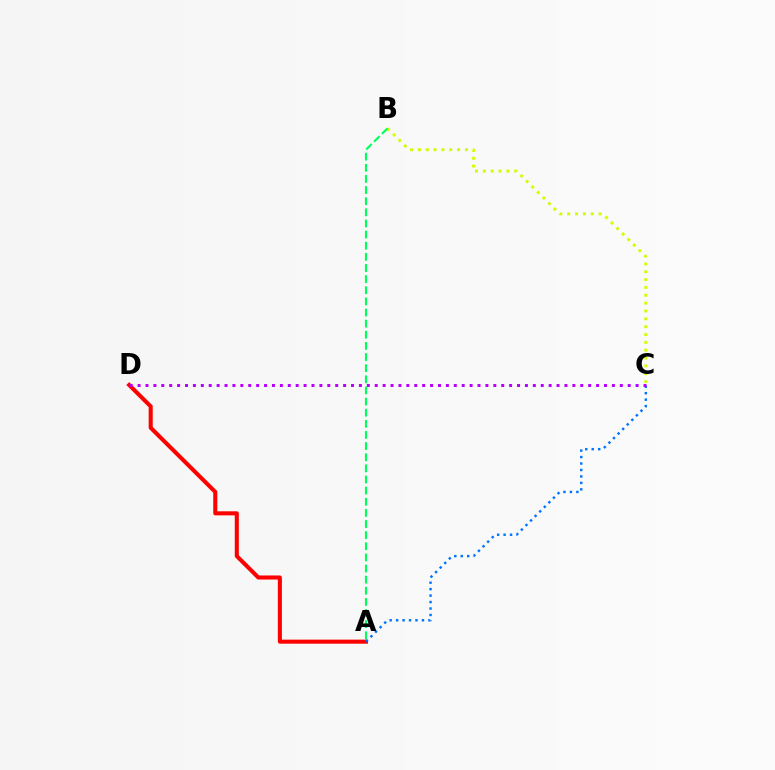{('A', 'D'): [{'color': '#ff0000', 'line_style': 'solid', 'thickness': 2.92}], ('B', 'C'): [{'color': '#d1ff00', 'line_style': 'dotted', 'thickness': 2.13}], ('A', 'C'): [{'color': '#0074ff', 'line_style': 'dotted', 'thickness': 1.75}], ('C', 'D'): [{'color': '#b900ff', 'line_style': 'dotted', 'thickness': 2.15}], ('A', 'B'): [{'color': '#00ff5c', 'line_style': 'dashed', 'thickness': 1.51}]}